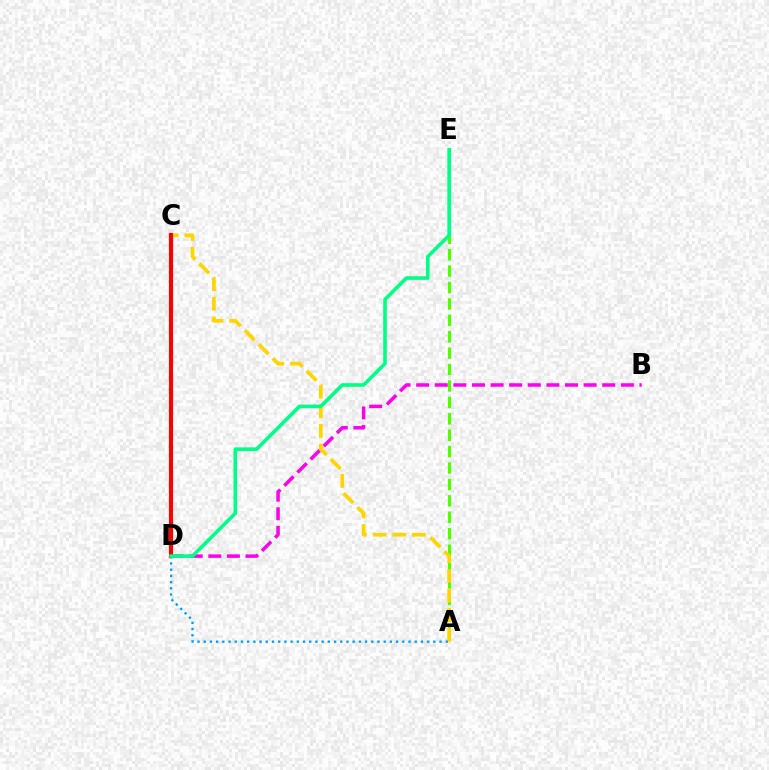{('A', 'E'): [{'color': '#4fff00', 'line_style': 'dashed', 'thickness': 2.23}], ('B', 'D'): [{'color': '#ff00ed', 'line_style': 'dashed', 'thickness': 2.53}], ('C', 'D'): [{'color': '#3700ff', 'line_style': 'dashed', 'thickness': 2.13}, {'color': '#ff0000', 'line_style': 'solid', 'thickness': 2.98}], ('A', 'C'): [{'color': '#ffd500', 'line_style': 'dashed', 'thickness': 2.67}], ('A', 'D'): [{'color': '#009eff', 'line_style': 'dotted', 'thickness': 1.69}], ('D', 'E'): [{'color': '#00ff86', 'line_style': 'solid', 'thickness': 2.6}]}